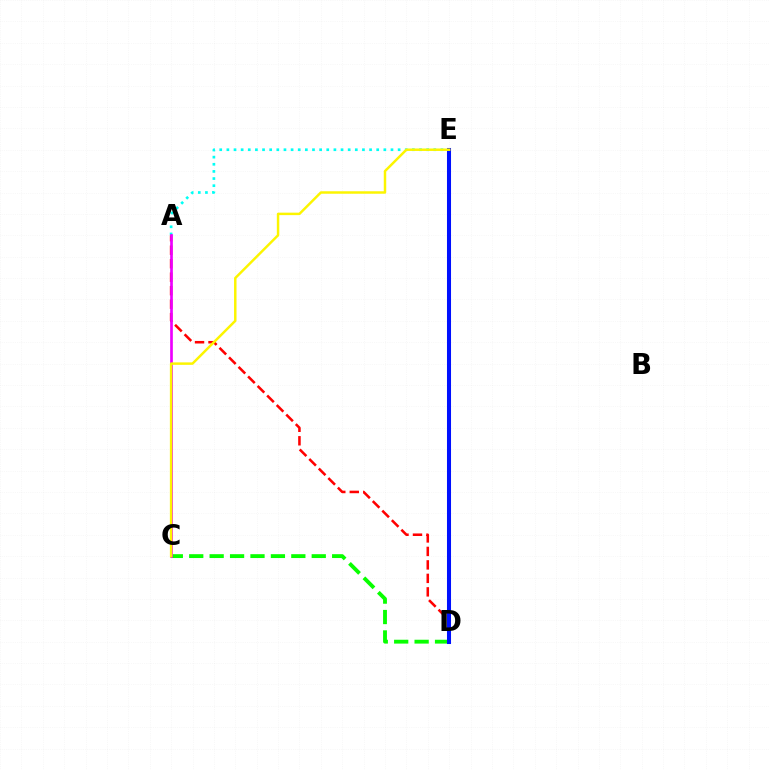{('C', 'D'): [{'color': '#08ff00', 'line_style': 'dashed', 'thickness': 2.77}], ('A', 'D'): [{'color': '#ff0000', 'line_style': 'dashed', 'thickness': 1.83}], ('A', 'E'): [{'color': '#00fff6', 'line_style': 'dotted', 'thickness': 1.94}], ('A', 'C'): [{'color': '#ee00ff', 'line_style': 'solid', 'thickness': 1.93}], ('D', 'E'): [{'color': '#0010ff', 'line_style': 'solid', 'thickness': 2.92}], ('C', 'E'): [{'color': '#fcf500', 'line_style': 'solid', 'thickness': 1.77}]}